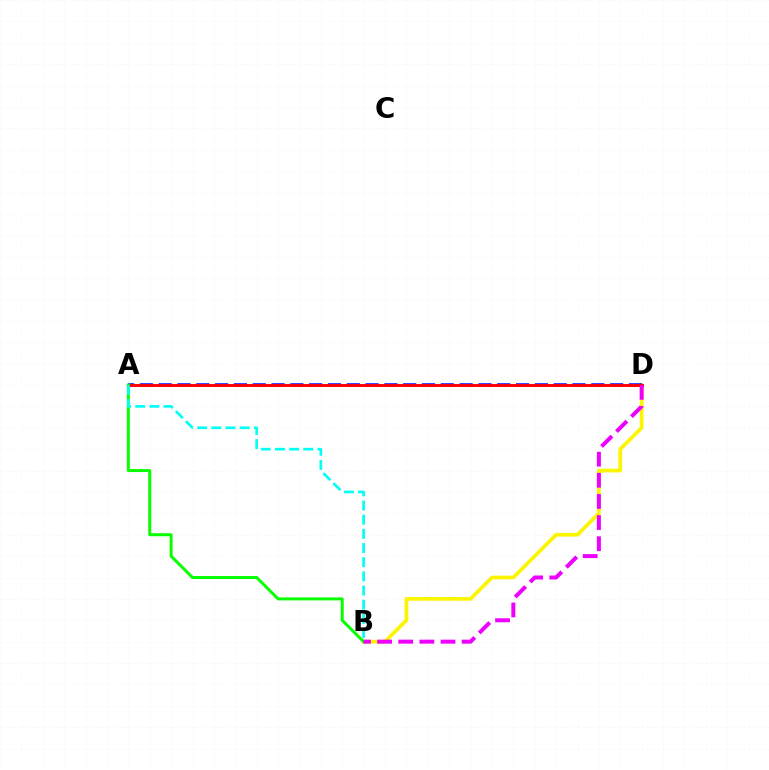{('B', 'D'): [{'color': '#fcf500', 'line_style': 'solid', 'thickness': 2.66}, {'color': '#ee00ff', 'line_style': 'dashed', 'thickness': 2.87}], ('A', 'D'): [{'color': '#0010ff', 'line_style': 'dashed', 'thickness': 2.56}, {'color': '#ff0000', 'line_style': 'solid', 'thickness': 2.11}], ('A', 'B'): [{'color': '#08ff00', 'line_style': 'solid', 'thickness': 2.15}, {'color': '#00fff6', 'line_style': 'dashed', 'thickness': 1.92}]}